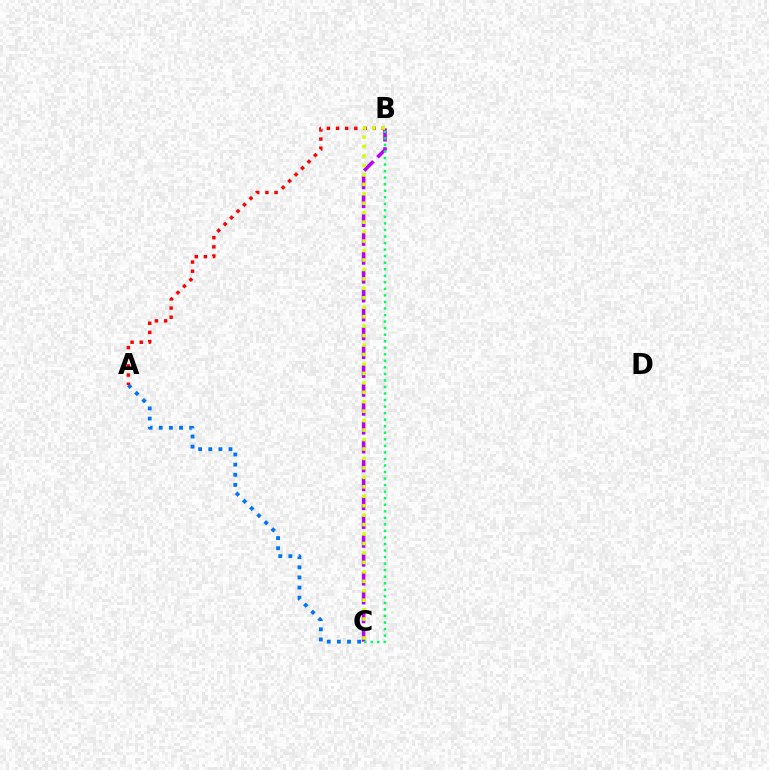{('A', 'C'): [{'color': '#0074ff', 'line_style': 'dotted', 'thickness': 2.75}], ('A', 'B'): [{'color': '#ff0000', 'line_style': 'dotted', 'thickness': 2.49}], ('B', 'C'): [{'color': '#b900ff', 'line_style': 'dashed', 'thickness': 2.56}, {'color': '#d1ff00', 'line_style': 'dotted', 'thickness': 2.57}, {'color': '#00ff5c', 'line_style': 'dotted', 'thickness': 1.78}]}